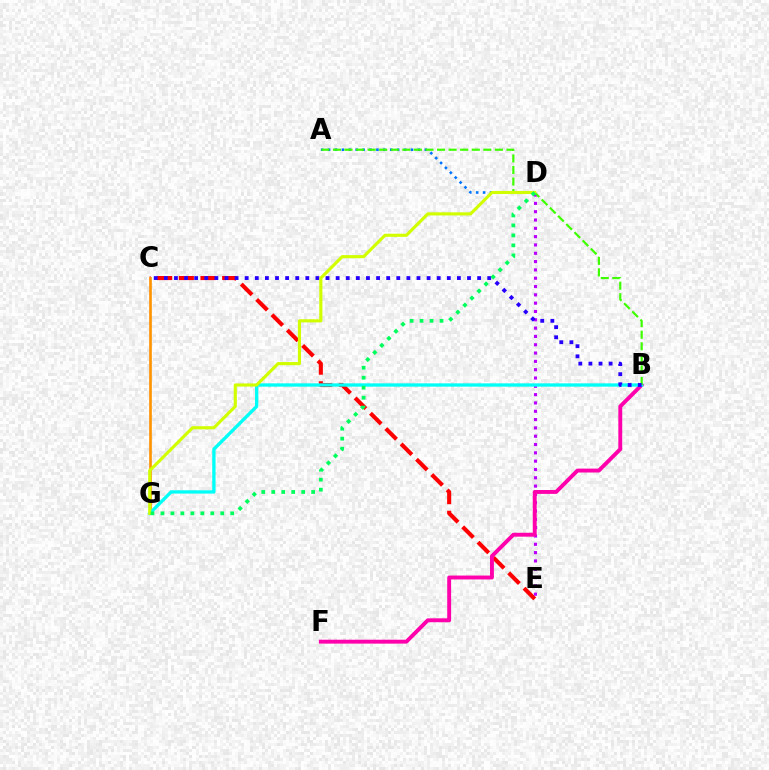{('C', 'E'): [{'color': '#ff0000', 'line_style': 'dashed', 'thickness': 2.95}], ('A', 'D'): [{'color': '#0074ff', 'line_style': 'dotted', 'thickness': 1.88}], ('D', 'E'): [{'color': '#b900ff', 'line_style': 'dotted', 'thickness': 2.26}], ('B', 'F'): [{'color': '#ff00ac', 'line_style': 'solid', 'thickness': 2.81}], ('C', 'G'): [{'color': '#ff9400', 'line_style': 'solid', 'thickness': 1.92}], ('B', 'G'): [{'color': '#00fff6', 'line_style': 'solid', 'thickness': 2.38}], ('A', 'B'): [{'color': '#3dff00', 'line_style': 'dashed', 'thickness': 1.57}], ('B', 'C'): [{'color': '#2500ff', 'line_style': 'dotted', 'thickness': 2.75}], ('D', 'G'): [{'color': '#d1ff00', 'line_style': 'solid', 'thickness': 2.25}, {'color': '#00ff5c', 'line_style': 'dotted', 'thickness': 2.71}]}